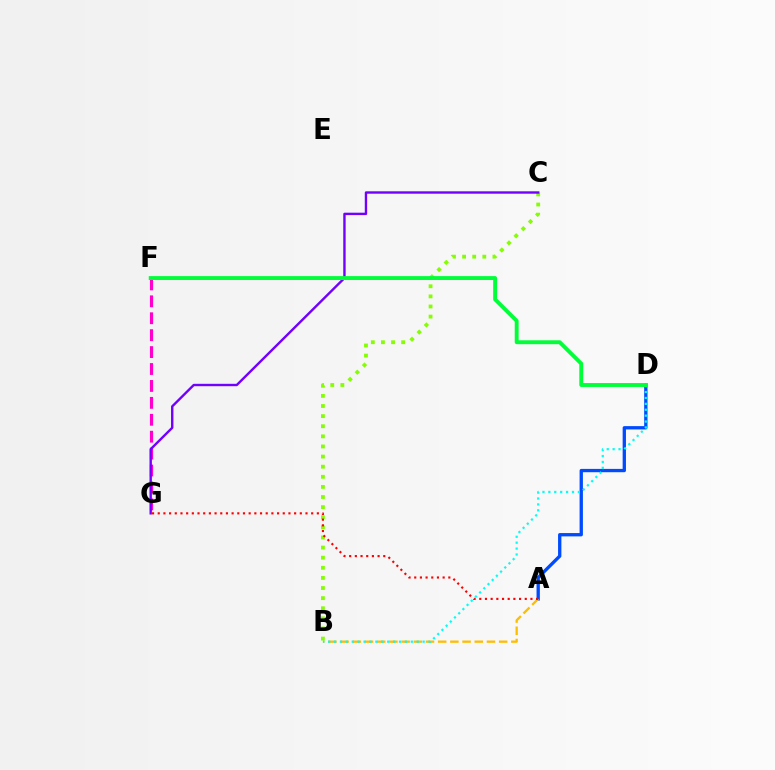{('A', 'D'): [{'color': '#004bff', 'line_style': 'solid', 'thickness': 2.39}], ('F', 'G'): [{'color': '#ff00cf', 'line_style': 'dashed', 'thickness': 2.3}], ('A', 'B'): [{'color': '#ffbd00', 'line_style': 'dashed', 'thickness': 1.66}], ('B', 'C'): [{'color': '#84ff00', 'line_style': 'dotted', 'thickness': 2.75}], ('A', 'G'): [{'color': '#ff0000', 'line_style': 'dotted', 'thickness': 1.54}], ('C', 'G'): [{'color': '#7200ff', 'line_style': 'solid', 'thickness': 1.72}], ('B', 'D'): [{'color': '#00fff6', 'line_style': 'dotted', 'thickness': 1.6}], ('D', 'F'): [{'color': '#00ff39', 'line_style': 'solid', 'thickness': 2.8}]}